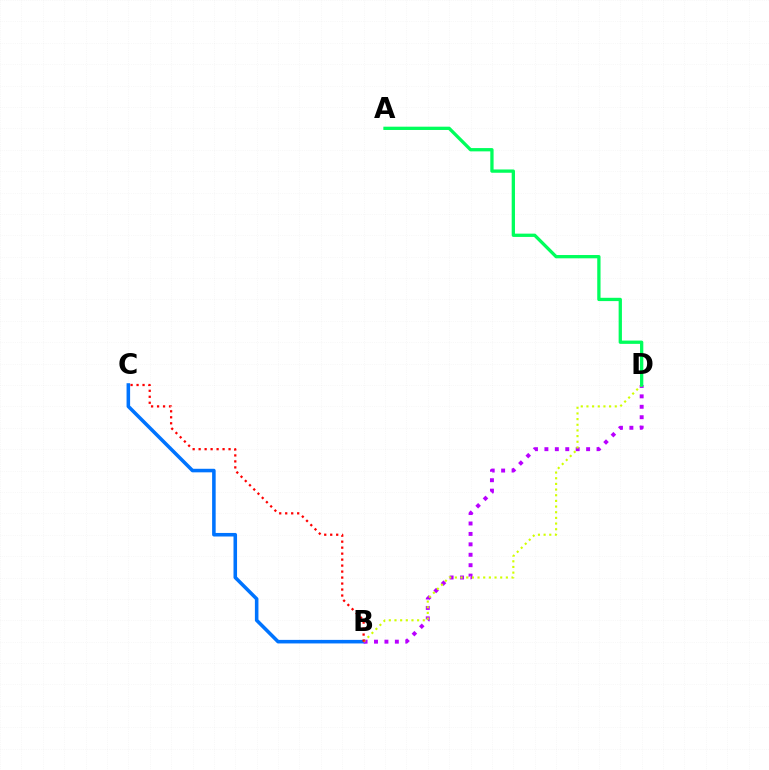{('B', 'C'): [{'color': '#0074ff', 'line_style': 'solid', 'thickness': 2.56}, {'color': '#ff0000', 'line_style': 'dotted', 'thickness': 1.63}], ('B', 'D'): [{'color': '#b900ff', 'line_style': 'dotted', 'thickness': 2.83}, {'color': '#d1ff00', 'line_style': 'dotted', 'thickness': 1.54}], ('A', 'D'): [{'color': '#00ff5c', 'line_style': 'solid', 'thickness': 2.37}]}